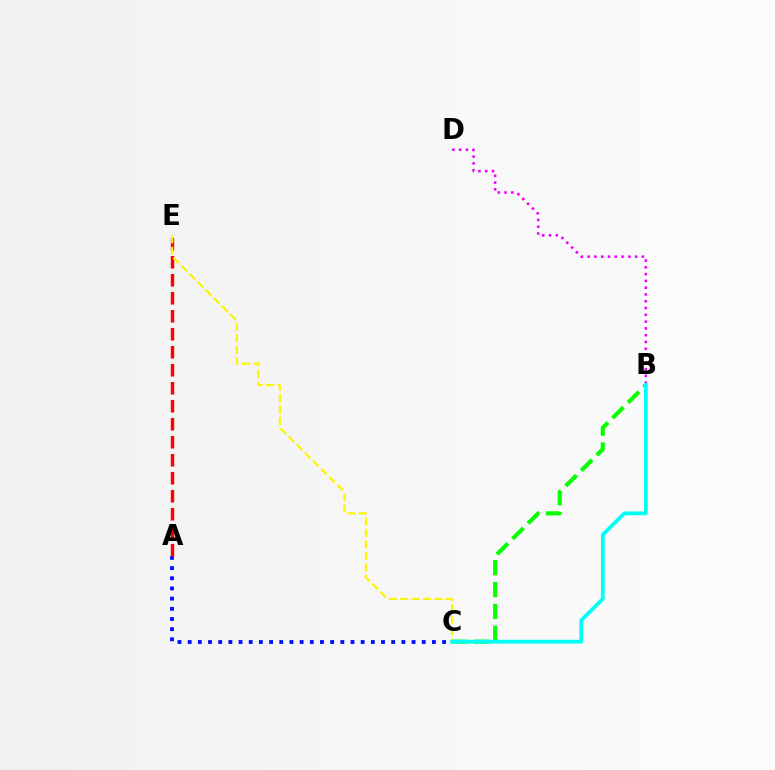{('A', 'C'): [{'color': '#0010ff', 'line_style': 'dotted', 'thickness': 2.76}], ('B', 'C'): [{'color': '#08ff00', 'line_style': 'dashed', 'thickness': 2.97}, {'color': '#00fff6', 'line_style': 'solid', 'thickness': 2.71}], ('A', 'E'): [{'color': '#ff0000', 'line_style': 'dashed', 'thickness': 2.44}], ('B', 'D'): [{'color': '#ee00ff', 'line_style': 'dotted', 'thickness': 1.84}], ('C', 'E'): [{'color': '#fcf500', 'line_style': 'dashed', 'thickness': 1.55}]}